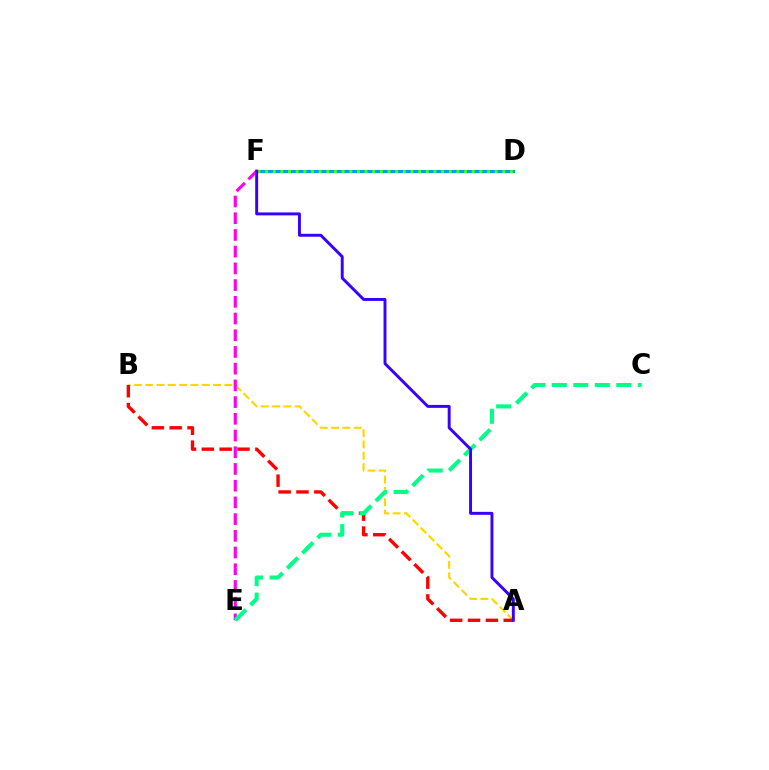{('D', 'F'): [{'color': '#009eff', 'line_style': 'solid', 'thickness': 2.29}, {'color': '#4fff00', 'line_style': 'dotted', 'thickness': 2.08}], ('A', 'B'): [{'color': '#ffd500', 'line_style': 'dashed', 'thickness': 1.54}, {'color': '#ff0000', 'line_style': 'dashed', 'thickness': 2.42}], ('E', 'F'): [{'color': '#ff00ed', 'line_style': 'dashed', 'thickness': 2.27}], ('C', 'E'): [{'color': '#00ff86', 'line_style': 'dashed', 'thickness': 2.92}], ('A', 'F'): [{'color': '#3700ff', 'line_style': 'solid', 'thickness': 2.11}]}